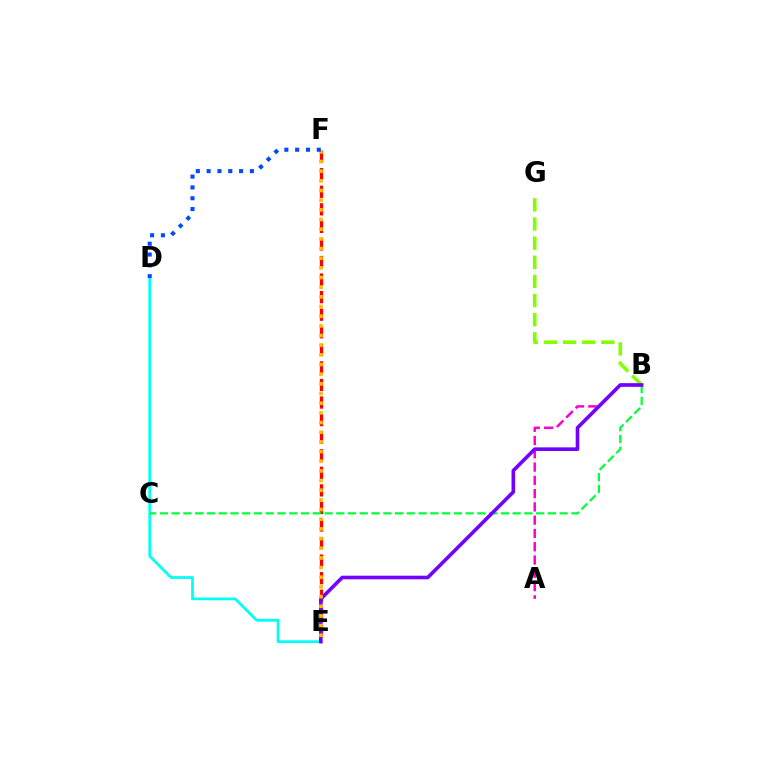{('A', 'B'): [{'color': '#ff00cf', 'line_style': 'dashed', 'thickness': 1.8}], ('B', 'G'): [{'color': '#84ff00', 'line_style': 'dashed', 'thickness': 2.6}], ('E', 'F'): [{'color': '#ff0000', 'line_style': 'dashed', 'thickness': 2.39}, {'color': '#ffbd00', 'line_style': 'dotted', 'thickness': 2.63}], ('D', 'E'): [{'color': '#00fff6', 'line_style': 'solid', 'thickness': 1.97}], ('B', 'C'): [{'color': '#00ff39', 'line_style': 'dashed', 'thickness': 1.6}], ('B', 'E'): [{'color': '#7200ff', 'line_style': 'solid', 'thickness': 2.6}], ('D', 'F'): [{'color': '#004bff', 'line_style': 'dotted', 'thickness': 2.94}]}